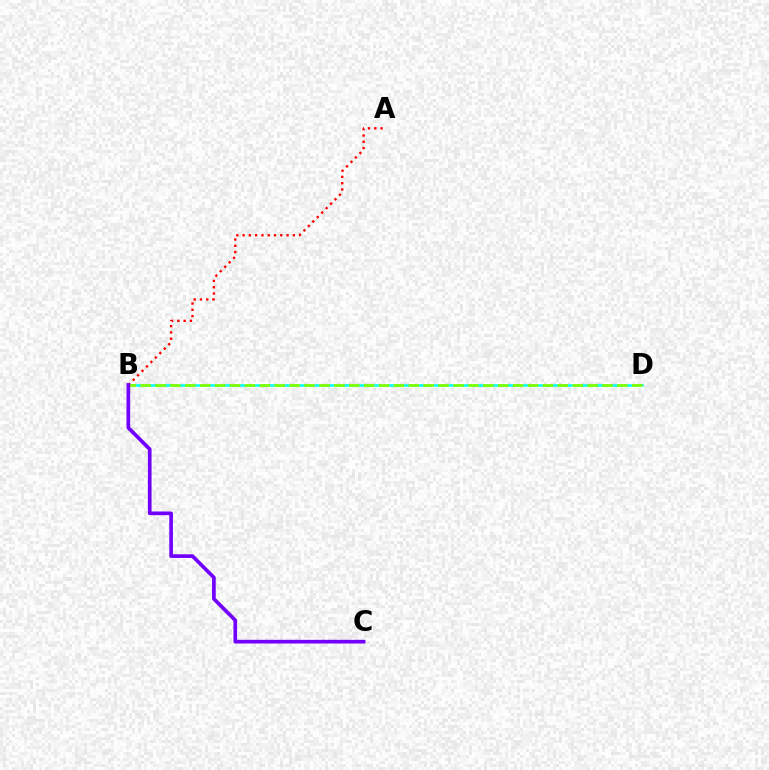{('B', 'D'): [{'color': '#00fff6', 'line_style': 'solid', 'thickness': 1.8}, {'color': '#84ff00', 'line_style': 'dashed', 'thickness': 2.02}], ('A', 'B'): [{'color': '#ff0000', 'line_style': 'dotted', 'thickness': 1.71}], ('B', 'C'): [{'color': '#7200ff', 'line_style': 'solid', 'thickness': 2.65}]}